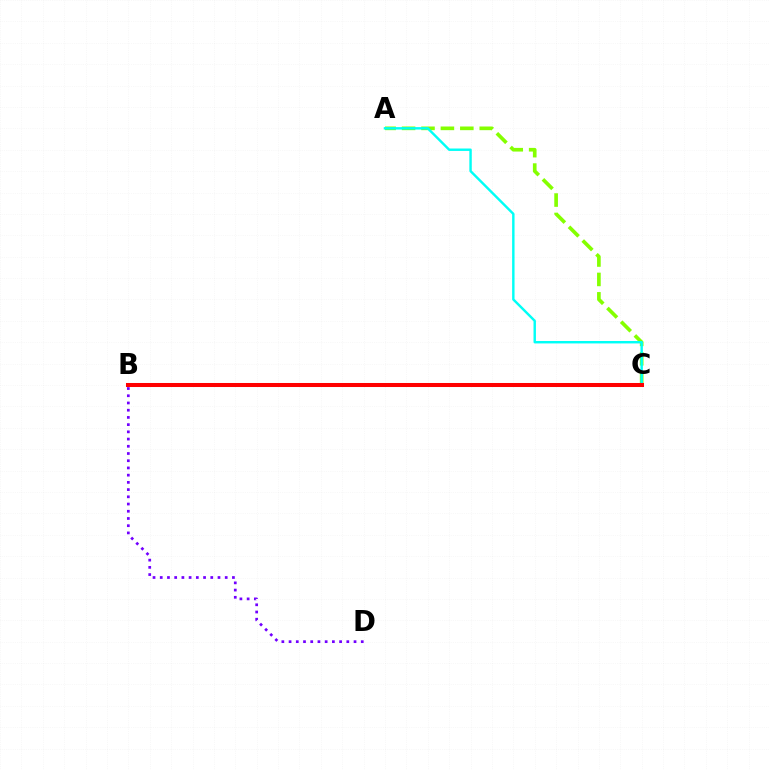{('A', 'C'): [{'color': '#84ff00', 'line_style': 'dashed', 'thickness': 2.64}, {'color': '#00fff6', 'line_style': 'solid', 'thickness': 1.75}], ('B', 'D'): [{'color': '#7200ff', 'line_style': 'dotted', 'thickness': 1.96}], ('B', 'C'): [{'color': '#ff0000', 'line_style': 'solid', 'thickness': 2.91}]}